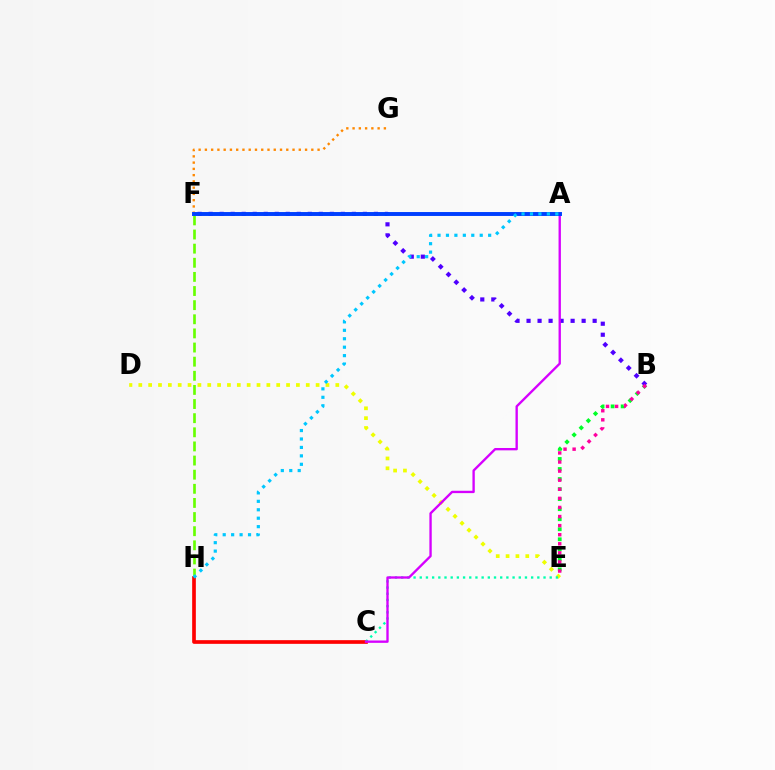{('B', 'E'): [{'color': '#00ff27', 'line_style': 'dotted', 'thickness': 2.73}, {'color': '#ff00a0', 'line_style': 'dotted', 'thickness': 2.47}], ('F', 'H'): [{'color': '#66ff00', 'line_style': 'dashed', 'thickness': 1.92}], ('D', 'E'): [{'color': '#eeff00', 'line_style': 'dotted', 'thickness': 2.68}], ('C', 'H'): [{'color': '#ff0000', 'line_style': 'solid', 'thickness': 2.65}], ('C', 'E'): [{'color': '#00ffaf', 'line_style': 'dotted', 'thickness': 1.68}], ('B', 'F'): [{'color': '#4f00ff', 'line_style': 'dotted', 'thickness': 2.99}], ('F', 'G'): [{'color': '#ff8800', 'line_style': 'dotted', 'thickness': 1.7}], ('A', 'C'): [{'color': '#d600ff', 'line_style': 'solid', 'thickness': 1.69}], ('A', 'F'): [{'color': '#003fff', 'line_style': 'solid', 'thickness': 2.82}], ('A', 'H'): [{'color': '#00c7ff', 'line_style': 'dotted', 'thickness': 2.29}]}